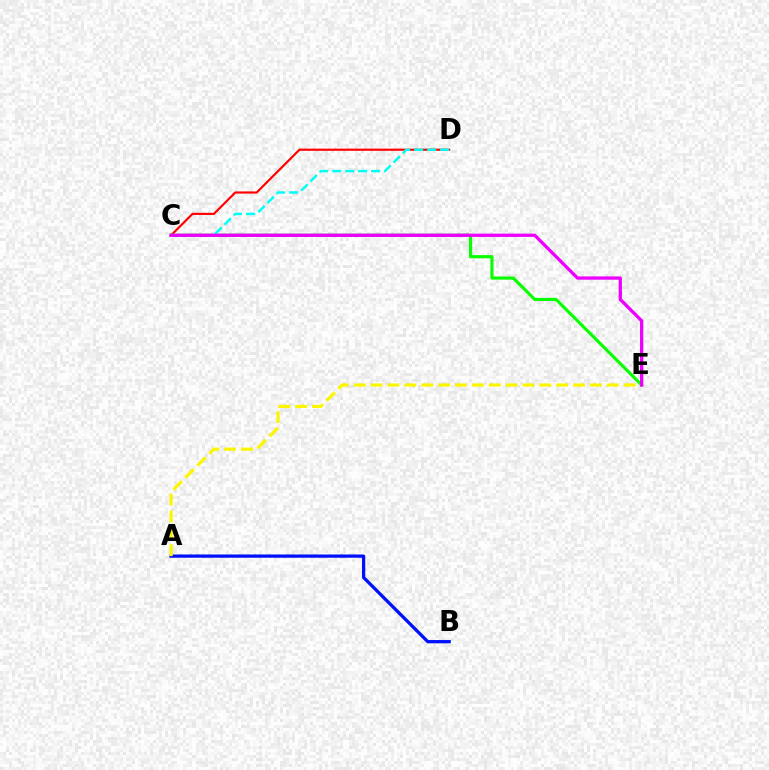{('A', 'B'): [{'color': '#0010ff', 'line_style': 'solid', 'thickness': 2.35}], ('C', 'D'): [{'color': '#ff0000', 'line_style': 'solid', 'thickness': 1.56}, {'color': '#00fff6', 'line_style': 'dashed', 'thickness': 1.76}], ('C', 'E'): [{'color': '#08ff00', 'line_style': 'solid', 'thickness': 2.25}, {'color': '#ee00ff', 'line_style': 'solid', 'thickness': 2.37}], ('A', 'E'): [{'color': '#fcf500', 'line_style': 'dashed', 'thickness': 2.29}]}